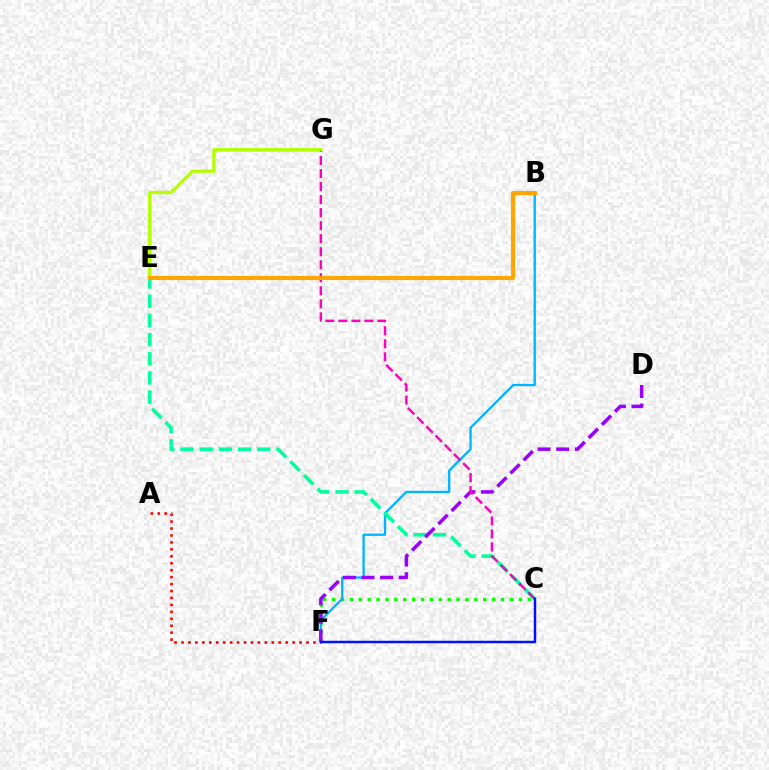{('C', 'F'): [{'color': '#08ff00', 'line_style': 'dotted', 'thickness': 2.42}, {'color': '#0010ff', 'line_style': 'solid', 'thickness': 1.78}], ('B', 'F'): [{'color': '#00b5ff', 'line_style': 'solid', 'thickness': 1.67}], ('C', 'E'): [{'color': '#00ff9d', 'line_style': 'dashed', 'thickness': 2.61}], ('A', 'F'): [{'color': '#ff0000', 'line_style': 'dotted', 'thickness': 1.89}], ('D', 'F'): [{'color': '#9b00ff', 'line_style': 'dashed', 'thickness': 2.53}], ('C', 'G'): [{'color': '#ff00bd', 'line_style': 'dashed', 'thickness': 1.77}], ('E', 'G'): [{'color': '#b3ff00', 'line_style': 'solid', 'thickness': 2.38}], ('B', 'E'): [{'color': '#ffa500', 'line_style': 'solid', 'thickness': 2.94}]}